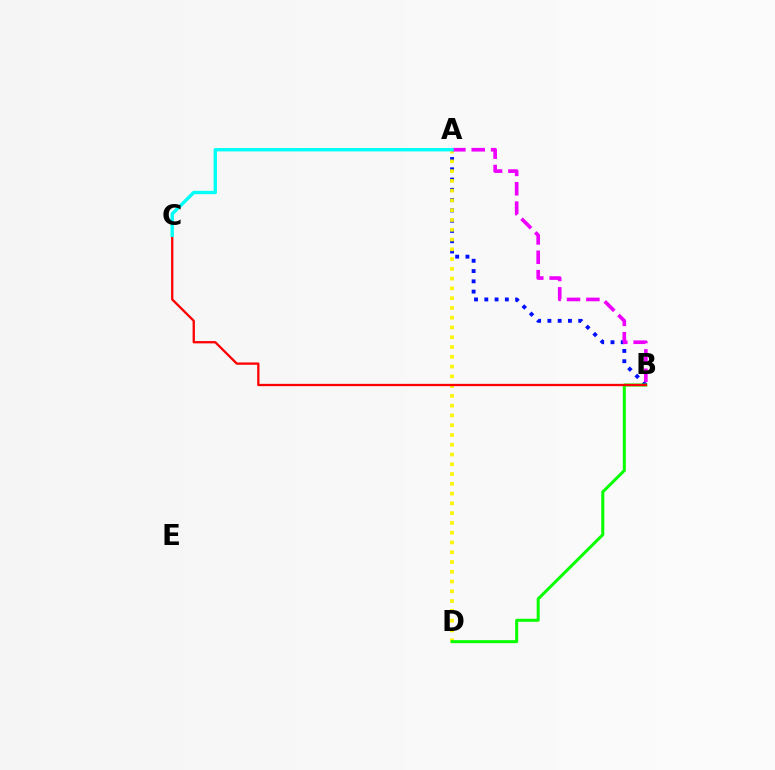{('A', 'B'): [{'color': '#0010ff', 'line_style': 'dotted', 'thickness': 2.79}, {'color': '#ee00ff', 'line_style': 'dashed', 'thickness': 2.63}], ('A', 'D'): [{'color': '#fcf500', 'line_style': 'dotted', 'thickness': 2.65}], ('B', 'D'): [{'color': '#08ff00', 'line_style': 'solid', 'thickness': 2.17}], ('B', 'C'): [{'color': '#ff0000', 'line_style': 'solid', 'thickness': 1.66}], ('A', 'C'): [{'color': '#00fff6', 'line_style': 'solid', 'thickness': 2.42}]}